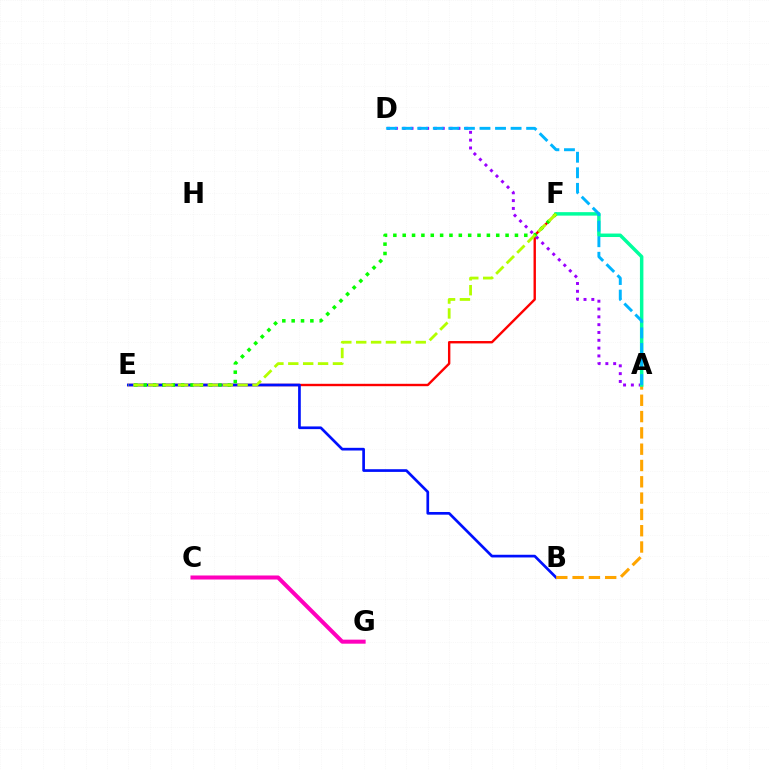{('C', 'G'): [{'color': '#ff00bd', 'line_style': 'solid', 'thickness': 2.9}], ('E', 'F'): [{'color': '#ff0000', 'line_style': 'solid', 'thickness': 1.72}, {'color': '#08ff00', 'line_style': 'dotted', 'thickness': 2.54}, {'color': '#b3ff00', 'line_style': 'dashed', 'thickness': 2.02}], ('A', 'D'): [{'color': '#9b00ff', 'line_style': 'dotted', 'thickness': 2.12}, {'color': '#00b5ff', 'line_style': 'dashed', 'thickness': 2.11}], ('B', 'E'): [{'color': '#0010ff', 'line_style': 'solid', 'thickness': 1.94}], ('A', 'B'): [{'color': '#ffa500', 'line_style': 'dashed', 'thickness': 2.21}], ('A', 'F'): [{'color': '#00ff9d', 'line_style': 'solid', 'thickness': 2.5}]}